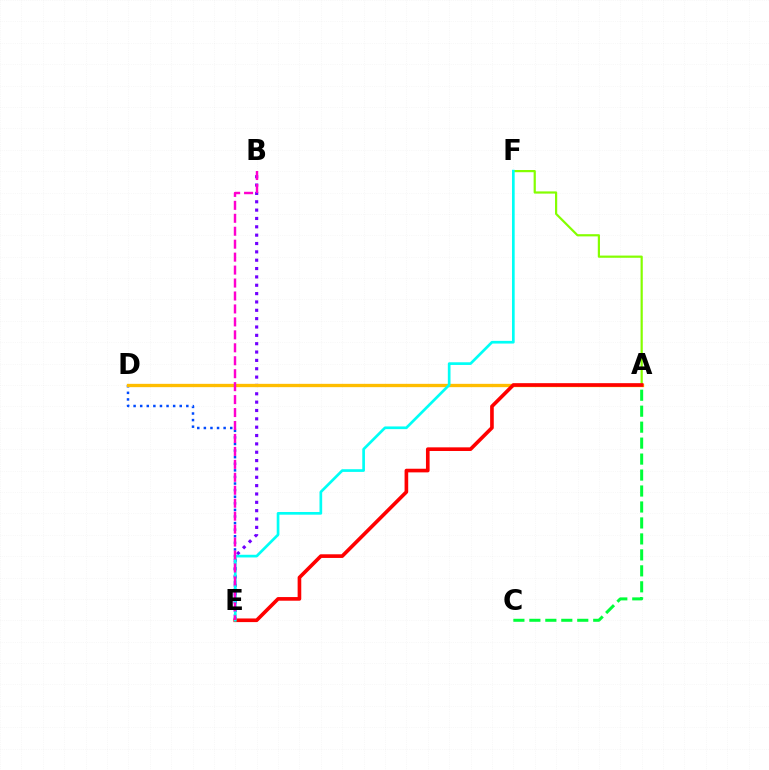{('A', 'F'): [{'color': '#84ff00', 'line_style': 'solid', 'thickness': 1.59}], ('A', 'C'): [{'color': '#00ff39', 'line_style': 'dashed', 'thickness': 2.17}], ('D', 'E'): [{'color': '#004bff', 'line_style': 'dotted', 'thickness': 1.79}], ('B', 'E'): [{'color': '#7200ff', 'line_style': 'dotted', 'thickness': 2.27}, {'color': '#ff00cf', 'line_style': 'dashed', 'thickness': 1.76}], ('A', 'D'): [{'color': '#ffbd00', 'line_style': 'solid', 'thickness': 2.4}], ('A', 'E'): [{'color': '#ff0000', 'line_style': 'solid', 'thickness': 2.62}], ('E', 'F'): [{'color': '#00fff6', 'line_style': 'solid', 'thickness': 1.93}]}